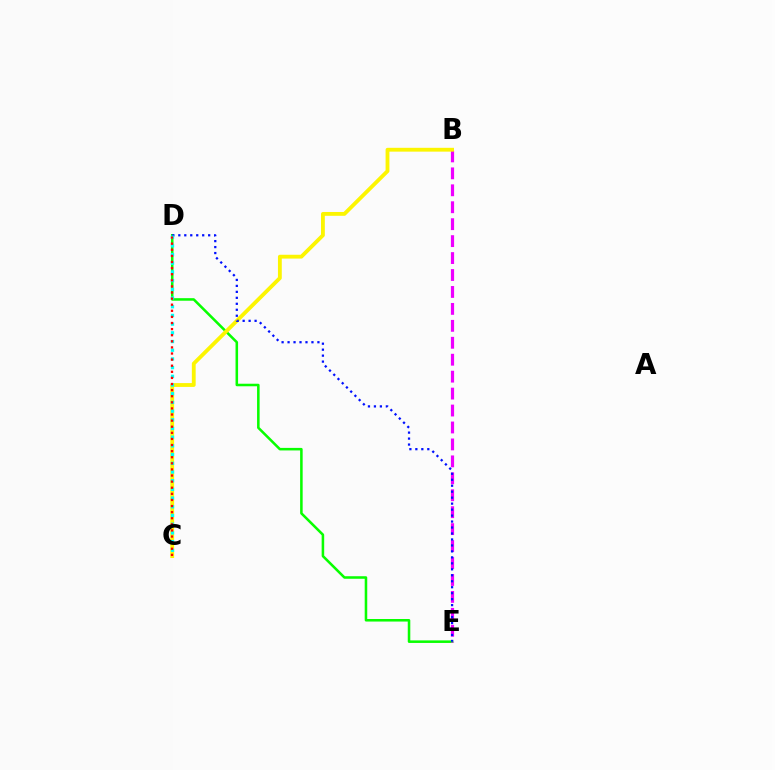{('D', 'E'): [{'color': '#08ff00', 'line_style': 'solid', 'thickness': 1.83}, {'color': '#0010ff', 'line_style': 'dotted', 'thickness': 1.62}], ('B', 'E'): [{'color': '#ee00ff', 'line_style': 'dashed', 'thickness': 2.3}], ('B', 'C'): [{'color': '#fcf500', 'line_style': 'solid', 'thickness': 2.76}], ('C', 'D'): [{'color': '#00fff6', 'line_style': 'dotted', 'thickness': 2.36}, {'color': '#ff0000', 'line_style': 'dotted', 'thickness': 1.66}]}